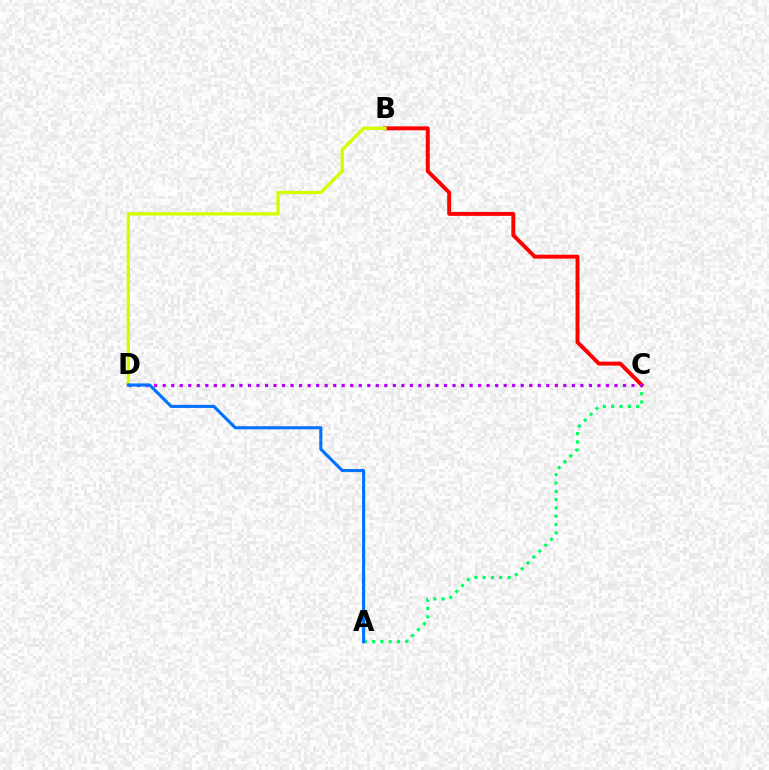{('A', 'C'): [{'color': '#00ff5c', 'line_style': 'dotted', 'thickness': 2.26}], ('B', 'C'): [{'color': '#ff0000', 'line_style': 'solid', 'thickness': 2.83}], ('B', 'D'): [{'color': '#d1ff00', 'line_style': 'solid', 'thickness': 2.39}], ('C', 'D'): [{'color': '#b900ff', 'line_style': 'dotted', 'thickness': 2.32}], ('A', 'D'): [{'color': '#0074ff', 'line_style': 'solid', 'thickness': 2.24}]}